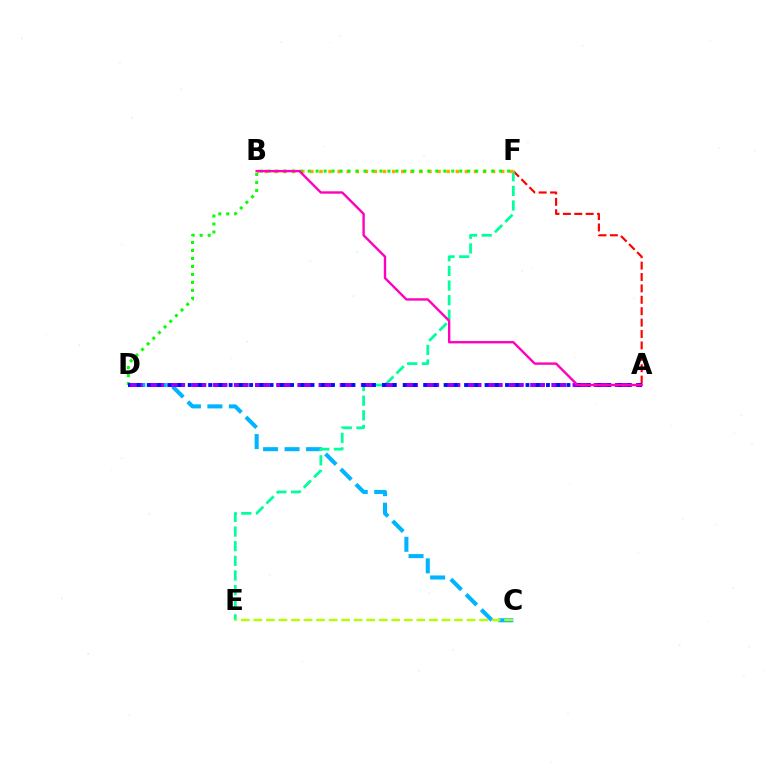{('A', 'F'): [{'color': '#ff0000', 'line_style': 'dashed', 'thickness': 1.55}], ('C', 'D'): [{'color': '#00b5ff', 'line_style': 'dashed', 'thickness': 2.92}], ('E', 'F'): [{'color': '#00ff9d', 'line_style': 'dashed', 'thickness': 1.99}], ('B', 'F'): [{'color': '#ffa500', 'line_style': 'dotted', 'thickness': 2.47}], ('A', 'D'): [{'color': '#9b00ff', 'line_style': 'dashed', 'thickness': 2.88}, {'color': '#0010ff', 'line_style': 'dotted', 'thickness': 2.78}], ('C', 'E'): [{'color': '#b3ff00', 'line_style': 'dashed', 'thickness': 1.7}], ('D', 'F'): [{'color': '#08ff00', 'line_style': 'dotted', 'thickness': 2.17}], ('A', 'B'): [{'color': '#ff00bd', 'line_style': 'solid', 'thickness': 1.71}]}